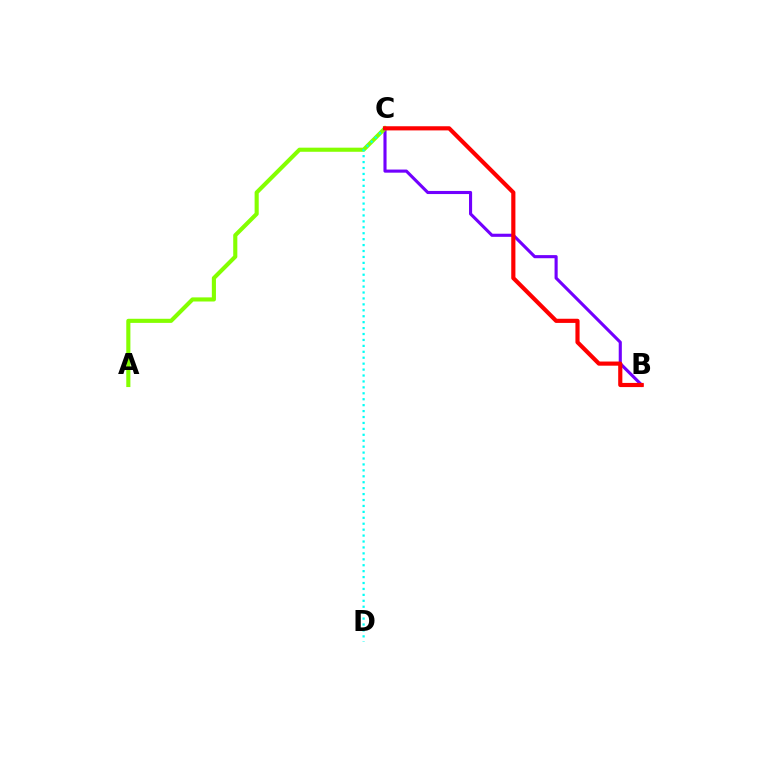{('B', 'C'): [{'color': '#7200ff', 'line_style': 'solid', 'thickness': 2.24}, {'color': '#ff0000', 'line_style': 'solid', 'thickness': 2.99}], ('A', 'C'): [{'color': '#84ff00', 'line_style': 'solid', 'thickness': 2.96}], ('C', 'D'): [{'color': '#00fff6', 'line_style': 'dotted', 'thickness': 1.61}]}